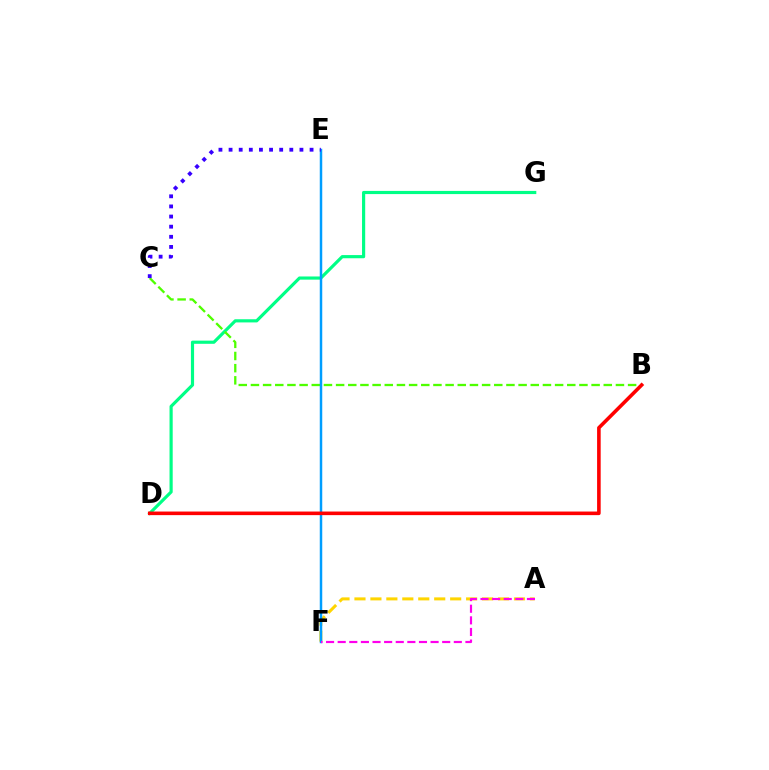{('D', 'G'): [{'color': '#00ff86', 'line_style': 'solid', 'thickness': 2.28}], ('A', 'F'): [{'color': '#ffd500', 'line_style': 'dashed', 'thickness': 2.17}, {'color': '#ff00ed', 'line_style': 'dashed', 'thickness': 1.58}], ('B', 'C'): [{'color': '#4fff00', 'line_style': 'dashed', 'thickness': 1.65}], ('E', 'F'): [{'color': '#009eff', 'line_style': 'solid', 'thickness': 1.79}], ('C', 'E'): [{'color': '#3700ff', 'line_style': 'dotted', 'thickness': 2.75}], ('B', 'D'): [{'color': '#ff0000', 'line_style': 'solid', 'thickness': 2.58}]}